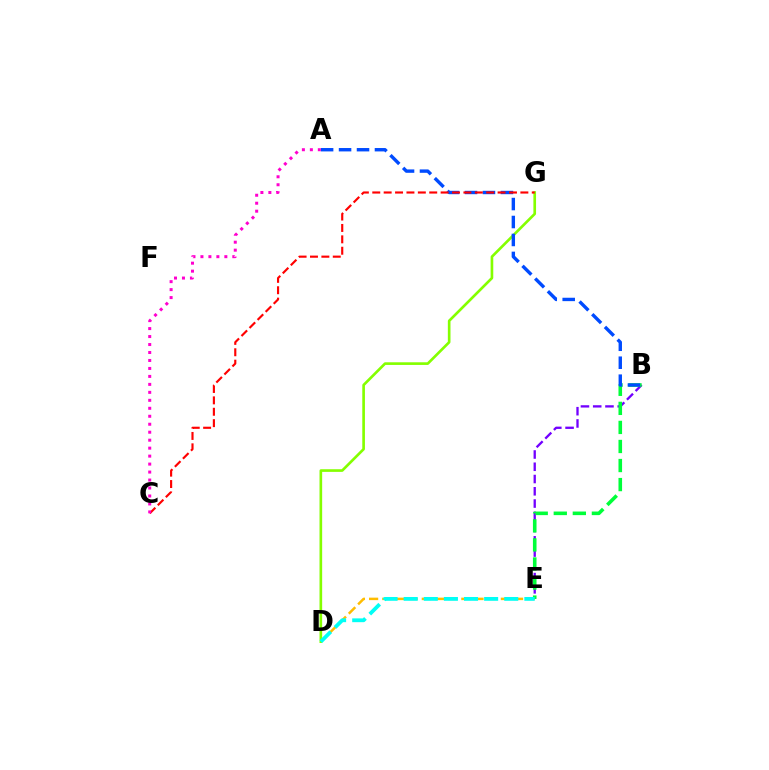{('D', 'E'): [{'color': '#ffbd00', 'line_style': 'dashed', 'thickness': 1.79}, {'color': '#00fff6', 'line_style': 'dashed', 'thickness': 2.73}], ('B', 'E'): [{'color': '#7200ff', 'line_style': 'dashed', 'thickness': 1.67}, {'color': '#00ff39', 'line_style': 'dashed', 'thickness': 2.59}], ('D', 'G'): [{'color': '#84ff00', 'line_style': 'solid', 'thickness': 1.91}], ('A', 'B'): [{'color': '#004bff', 'line_style': 'dashed', 'thickness': 2.44}], ('C', 'G'): [{'color': '#ff0000', 'line_style': 'dashed', 'thickness': 1.55}], ('A', 'C'): [{'color': '#ff00cf', 'line_style': 'dotted', 'thickness': 2.17}]}